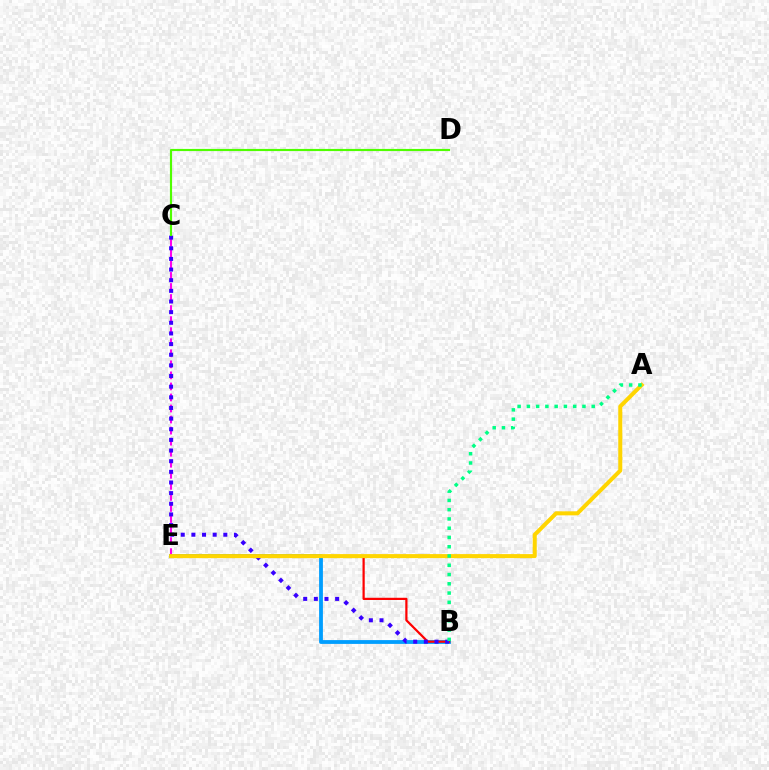{('B', 'E'): [{'color': '#009eff', 'line_style': 'solid', 'thickness': 2.74}, {'color': '#ff0000', 'line_style': 'solid', 'thickness': 1.6}], ('C', 'E'): [{'color': '#ff00ed', 'line_style': 'dashed', 'thickness': 1.5}], ('B', 'C'): [{'color': '#3700ff', 'line_style': 'dotted', 'thickness': 2.89}], ('A', 'E'): [{'color': '#ffd500', 'line_style': 'solid', 'thickness': 2.9}], ('C', 'D'): [{'color': '#4fff00', 'line_style': 'solid', 'thickness': 1.55}], ('A', 'B'): [{'color': '#00ff86', 'line_style': 'dotted', 'thickness': 2.52}]}